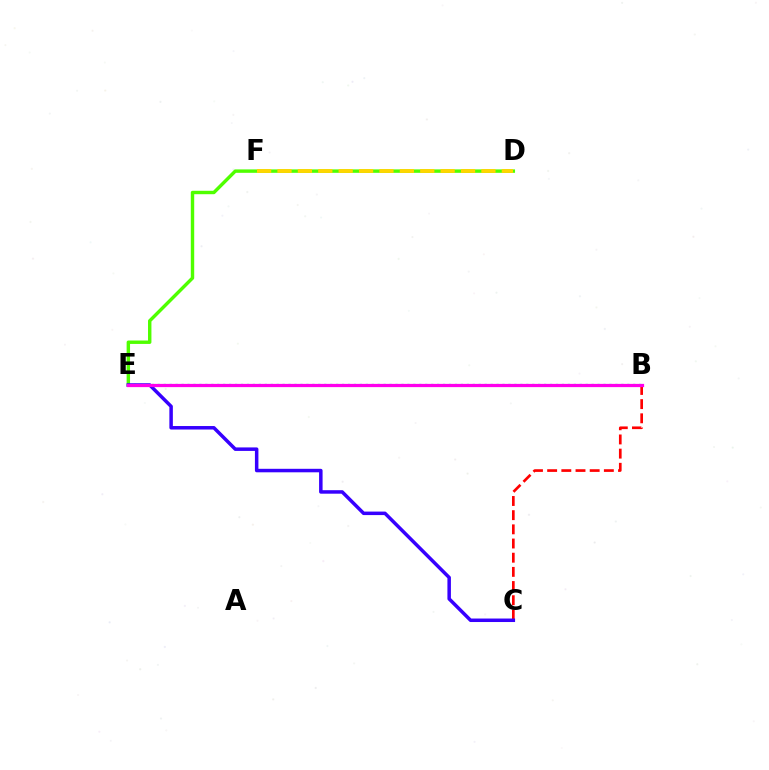{('D', 'E'): [{'color': '#4fff00', 'line_style': 'solid', 'thickness': 2.46}], ('B', 'E'): [{'color': '#00ff86', 'line_style': 'dotted', 'thickness': 1.61}, {'color': '#009eff', 'line_style': 'dashed', 'thickness': 1.91}, {'color': '#ff00ed', 'line_style': 'solid', 'thickness': 2.33}], ('D', 'F'): [{'color': '#ffd500', 'line_style': 'dashed', 'thickness': 2.77}], ('B', 'C'): [{'color': '#ff0000', 'line_style': 'dashed', 'thickness': 1.93}], ('C', 'E'): [{'color': '#3700ff', 'line_style': 'solid', 'thickness': 2.52}]}